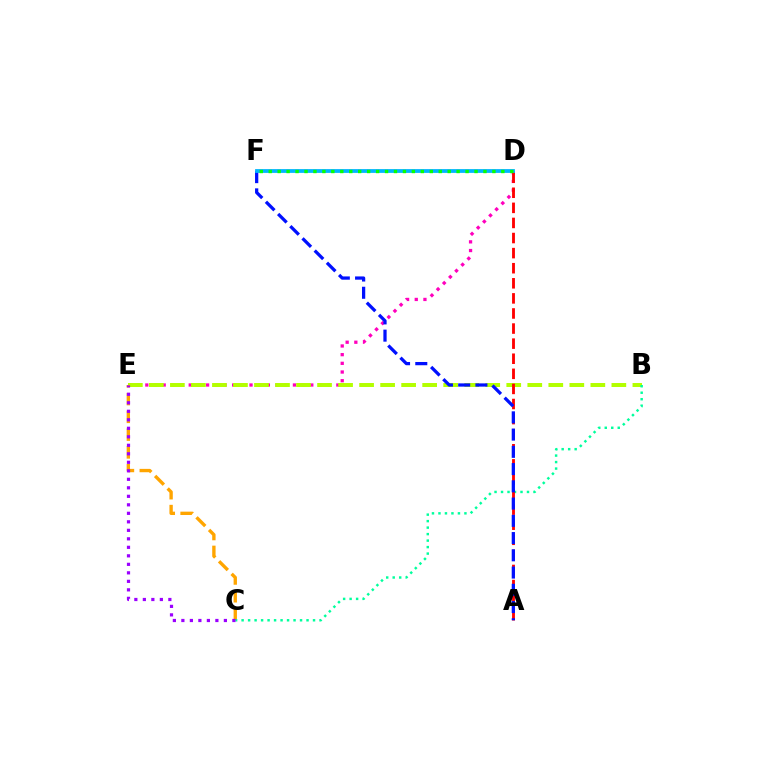{('D', 'E'): [{'color': '#ff00bd', 'line_style': 'dotted', 'thickness': 2.36}], ('B', 'E'): [{'color': '#b3ff00', 'line_style': 'dashed', 'thickness': 2.86}], ('C', 'E'): [{'color': '#ffa500', 'line_style': 'dashed', 'thickness': 2.41}, {'color': '#9b00ff', 'line_style': 'dotted', 'thickness': 2.31}], ('B', 'C'): [{'color': '#00ff9d', 'line_style': 'dotted', 'thickness': 1.76}], ('A', 'D'): [{'color': '#ff0000', 'line_style': 'dashed', 'thickness': 2.05}], ('A', 'F'): [{'color': '#0010ff', 'line_style': 'dashed', 'thickness': 2.34}], ('D', 'F'): [{'color': '#00b5ff', 'line_style': 'solid', 'thickness': 2.73}, {'color': '#08ff00', 'line_style': 'dotted', 'thickness': 2.43}]}